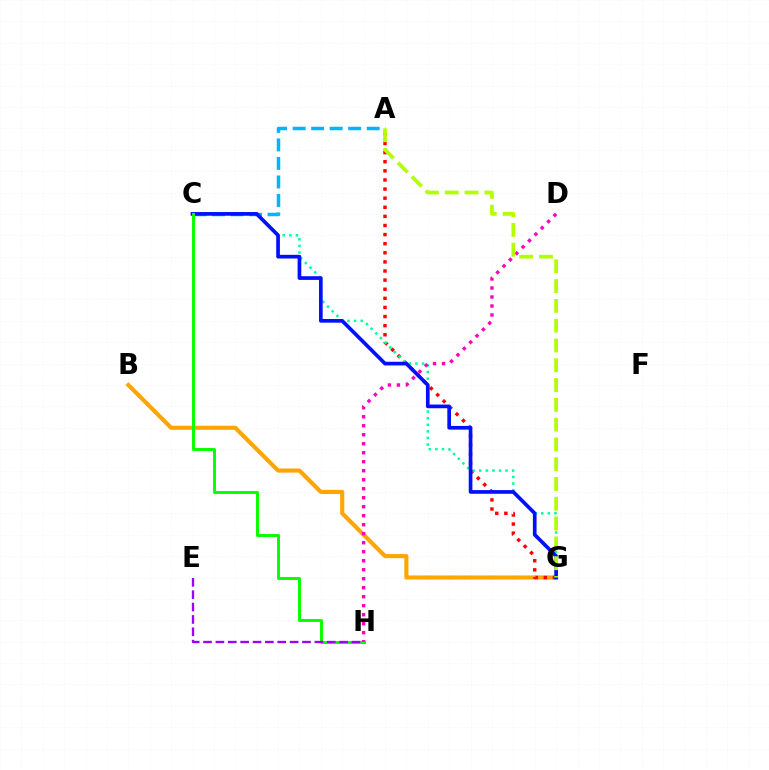{('B', 'G'): [{'color': '#ffa500', 'line_style': 'solid', 'thickness': 2.97}], ('A', 'C'): [{'color': '#00b5ff', 'line_style': 'dashed', 'thickness': 2.52}], ('A', 'G'): [{'color': '#ff0000', 'line_style': 'dotted', 'thickness': 2.47}, {'color': '#b3ff00', 'line_style': 'dashed', 'thickness': 2.69}], ('C', 'G'): [{'color': '#00ff9d', 'line_style': 'dotted', 'thickness': 1.79}, {'color': '#0010ff', 'line_style': 'solid', 'thickness': 2.65}], ('C', 'H'): [{'color': '#08ff00', 'line_style': 'solid', 'thickness': 2.13}], ('D', 'H'): [{'color': '#ff00bd', 'line_style': 'dotted', 'thickness': 2.44}], ('E', 'H'): [{'color': '#9b00ff', 'line_style': 'dashed', 'thickness': 1.68}]}